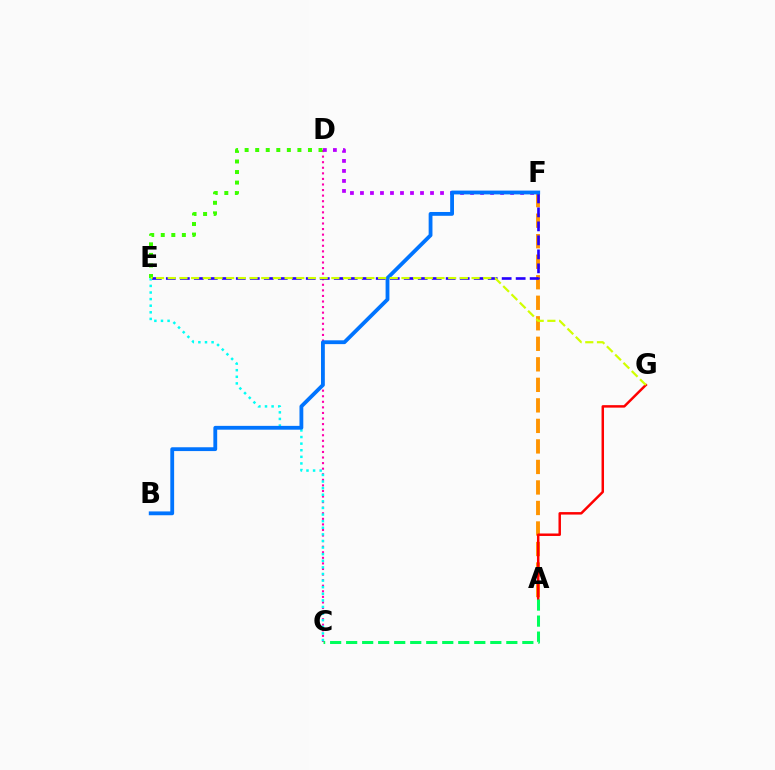{('A', 'F'): [{'color': '#ff9400', 'line_style': 'dashed', 'thickness': 2.79}], ('C', 'D'): [{'color': '#ff00ac', 'line_style': 'dotted', 'thickness': 1.51}], ('E', 'F'): [{'color': '#2500ff', 'line_style': 'dashed', 'thickness': 1.9}], ('D', 'F'): [{'color': '#b900ff', 'line_style': 'dotted', 'thickness': 2.72}], ('A', 'G'): [{'color': '#ff0000', 'line_style': 'solid', 'thickness': 1.78}], ('C', 'E'): [{'color': '#00fff6', 'line_style': 'dotted', 'thickness': 1.79}], ('A', 'C'): [{'color': '#00ff5c', 'line_style': 'dashed', 'thickness': 2.18}], ('B', 'F'): [{'color': '#0074ff', 'line_style': 'solid', 'thickness': 2.75}], ('D', 'E'): [{'color': '#3dff00', 'line_style': 'dotted', 'thickness': 2.87}], ('E', 'G'): [{'color': '#d1ff00', 'line_style': 'dashed', 'thickness': 1.59}]}